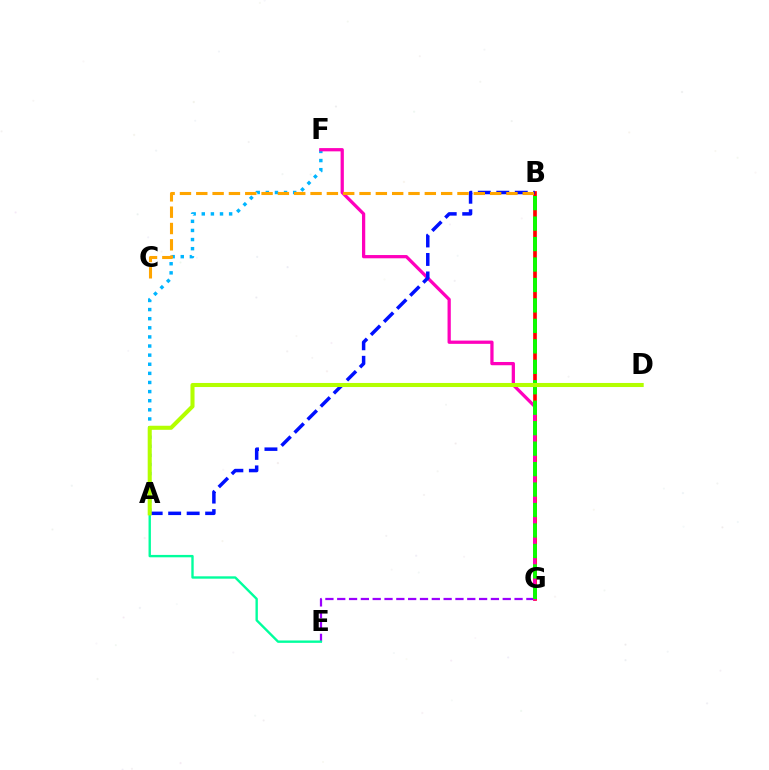{('B', 'G'): [{'color': '#ff0000', 'line_style': 'solid', 'thickness': 2.65}, {'color': '#08ff00', 'line_style': 'dashed', 'thickness': 2.78}], ('E', 'G'): [{'color': '#9b00ff', 'line_style': 'dashed', 'thickness': 1.61}], ('A', 'F'): [{'color': '#00b5ff', 'line_style': 'dotted', 'thickness': 2.48}], ('F', 'G'): [{'color': '#ff00bd', 'line_style': 'solid', 'thickness': 2.34}], ('A', 'B'): [{'color': '#0010ff', 'line_style': 'dashed', 'thickness': 2.51}], ('A', 'E'): [{'color': '#00ff9d', 'line_style': 'solid', 'thickness': 1.71}], ('A', 'D'): [{'color': '#b3ff00', 'line_style': 'solid', 'thickness': 2.92}], ('B', 'C'): [{'color': '#ffa500', 'line_style': 'dashed', 'thickness': 2.22}]}